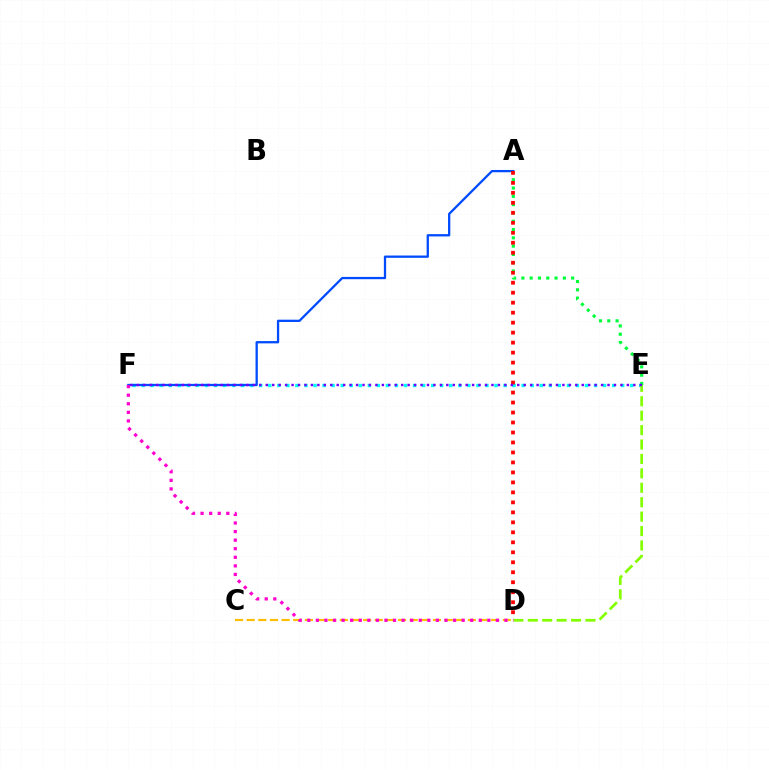{('E', 'F'): [{'color': '#00fff6', 'line_style': 'dotted', 'thickness': 2.46}, {'color': '#7200ff', 'line_style': 'dotted', 'thickness': 1.75}], ('D', 'E'): [{'color': '#84ff00', 'line_style': 'dashed', 'thickness': 1.96}], ('A', 'F'): [{'color': '#004bff', 'line_style': 'solid', 'thickness': 1.64}], ('A', 'E'): [{'color': '#00ff39', 'line_style': 'dotted', 'thickness': 2.25}], ('A', 'D'): [{'color': '#ff0000', 'line_style': 'dotted', 'thickness': 2.71}], ('C', 'D'): [{'color': '#ffbd00', 'line_style': 'dashed', 'thickness': 1.58}], ('D', 'F'): [{'color': '#ff00cf', 'line_style': 'dotted', 'thickness': 2.33}]}